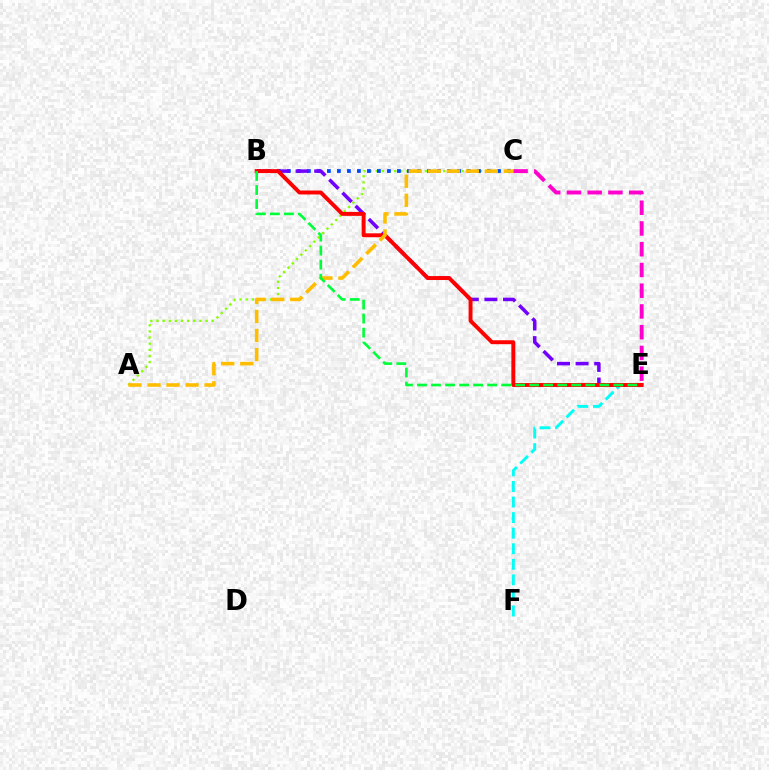{('A', 'C'): [{'color': '#84ff00', 'line_style': 'dotted', 'thickness': 1.66}, {'color': '#ffbd00', 'line_style': 'dashed', 'thickness': 2.58}], ('B', 'C'): [{'color': '#004bff', 'line_style': 'dotted', 'thickness': 2.72}], ('B', 'E'): [{'color': '#7200ff', 'line_style': 'dashed', 'thickness': 2.53}, {'color': '#ff0000', 'line_style': 'solid', 'thickness': 2.83}, {'color': '#00ff39', 'line_style': 'dashed', 'thickness': 1.91}], ('E', 'F'): [{'color': '#00fff6', 'line_style': 'dashed', 'thickness': 2.11}], ('C', 'E'): [{'color': '#ff00cf', 'line_style': 'dashed', 'thickness': 2.82}]}